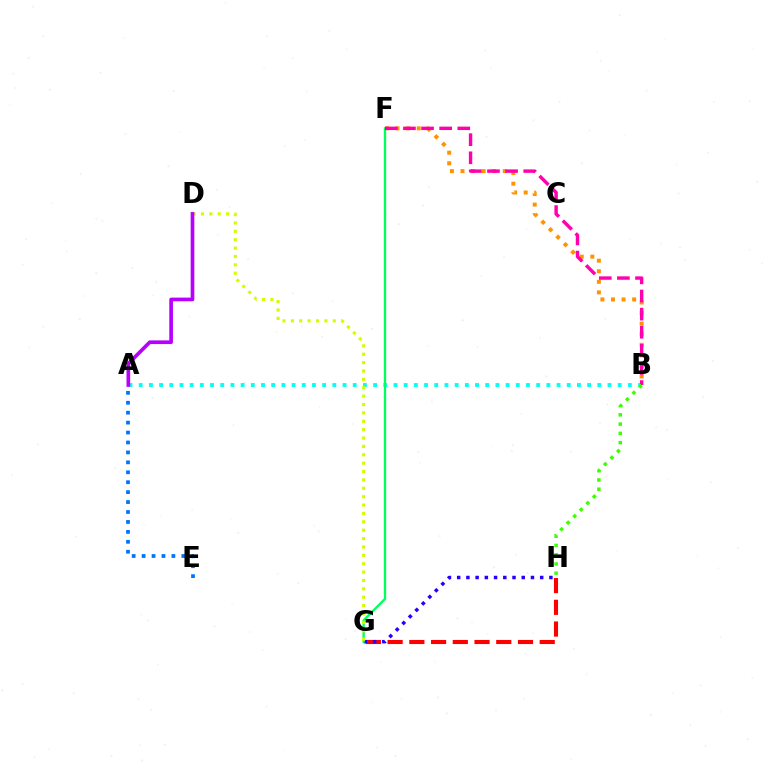{('G', 'H'): [{'color': '#ff0000', 'line_style': 'dashed', 'thickness': 2.95}, {'color': '#2500ff', 'line_style': 'dotted', 'thickness': 2.51}], ('B', 'F'): [{'color': '#ff9400', 'line_style': 'dotted', 'thickness': 2.87}, {'color': '#ff00ac', 'line_style': 'dashed', 'thickness': 2.46}], ('A', 'B'): [{'color': '#00fff6', 'line_style': 'dotted', 'thickness': 2.77}], ('F', 'G'): [{'color': '#00ff5c', 'line_style': 'solid', 'thickness': 1.66}], ('A', 'E'): [{'color': '#0074ff', 'line_style': 'dotted', 'thickness': 2.7}], ('D', 'G'): [{'color': '#d1ff00', 'line_style': 'dotted', 'thickness': 2.28}], ('B', 'H'): [{'color': '#3dff00', 'line_style': 'dotted', 'thickness': 2.51}], ('A', 'D'): [{'color': '#b900ff', 'line_style': 'solid', 'thickness': 2.65}]}